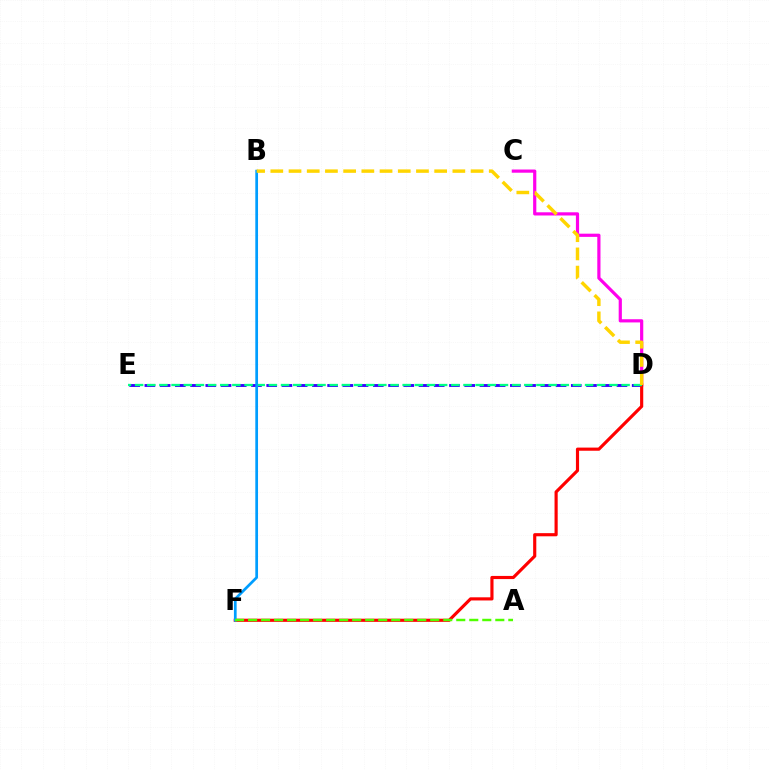{('C', 'D'): [{'color': '#ff00ed', 'line_style': 'solid', 'thickness': 2.3}], ('D', 'E'): [{'color': '#3700ff', 'line_style': 'dashed', 'thickness': 2.07}, {'color': '#00ff86', 'line_style': 'dashed', 'thickness': 1.65}], ('D', 'F'): [{'color': '#ff0000', 'line_style': 'solid', 'thickness': 2.27}], ('B', 'F'): [{'color': '#009eff', 'line_style': 'solid', 'thickness': 1.96}], ('B', 'D'): [{'color': '#ffd500', 'line_style': 'dashed', 'thickness': 2.47}], ('A', 'F'): [{'color': '#4fff00', 'line_style': 'dashed', 'thickness': 1.77}]}